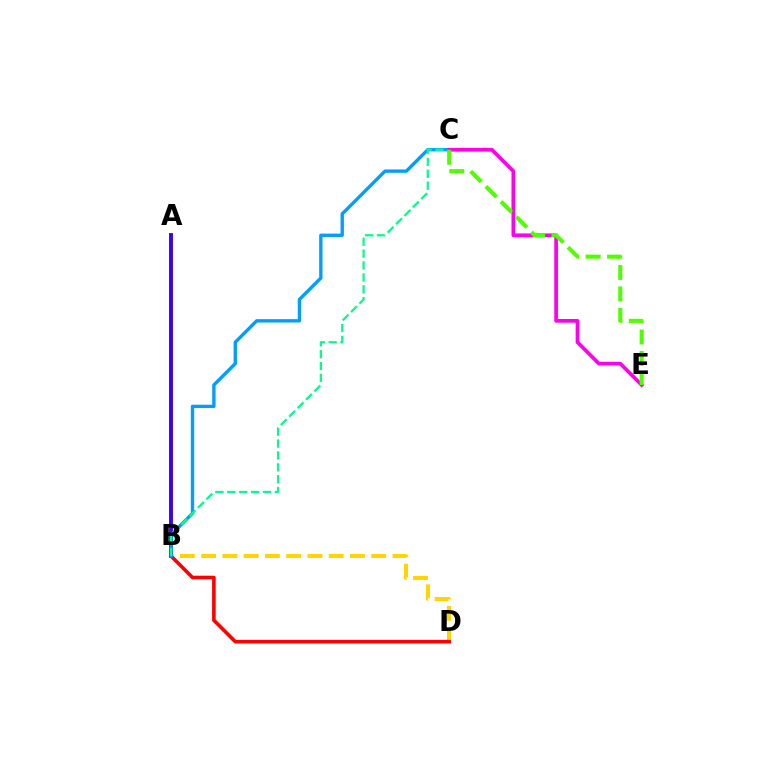{('B', 'D'): [{'color': '#ffd500', 'line_style': 'dashed', 'thickness': 2.89}, {'color': '#ff0000', 'line_style': 'solid', 'thickness': 2.59}], ('A', 'B'): [{'color': '#3700ff', 'line_style': 'solid', 'thickness': 2.81}], ('B', 'C'): [{'color': '#009eff', 'line_style': 'solid', 'thickness': 2.42}, {'color': '#00ff86', 'line_style': 'dashed', 'thickness': 1.62}], ('C', 'E'): [{'color': '#ff00ed', 'line_style': 'solid', 'thickness': 2.67}, {'color': '#4fff00', 'line_style': 'dashed', 'thickness': 2.92}]}